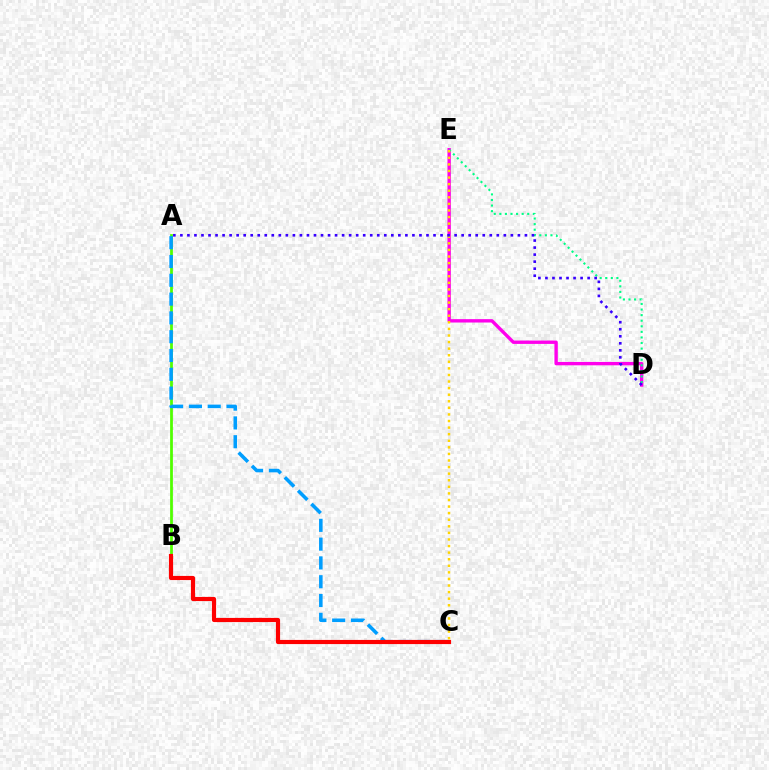{('A', 'B'): [{'color': '#4fff00', 'line_style': 'solid', 'thickness': 1.99}], ('D', 'E'): [{'color': '#ff00ed', 'line_style': 'solid', 'thickness': 2.43}, {'color': '#00ff86', 'line_style': 'dotted', 'thickness': 1.52}], ('A', 'C'): [{'color': '#009eff', 'line_style': 'dashed', 'thickness': 2.55}], ('B', 'C'): [{'color': '#ff0000', 'line_style': 'solid', 'thickness': 2.99}], ('C', 'E'): [{'color': '#ffd500', 'line_style': 'dotted', 'thickness': 1.79}], ('A', 'D'): [{'color': '#3700ff', 'line_style': 'dotted', 'thickness': 1.91}]}